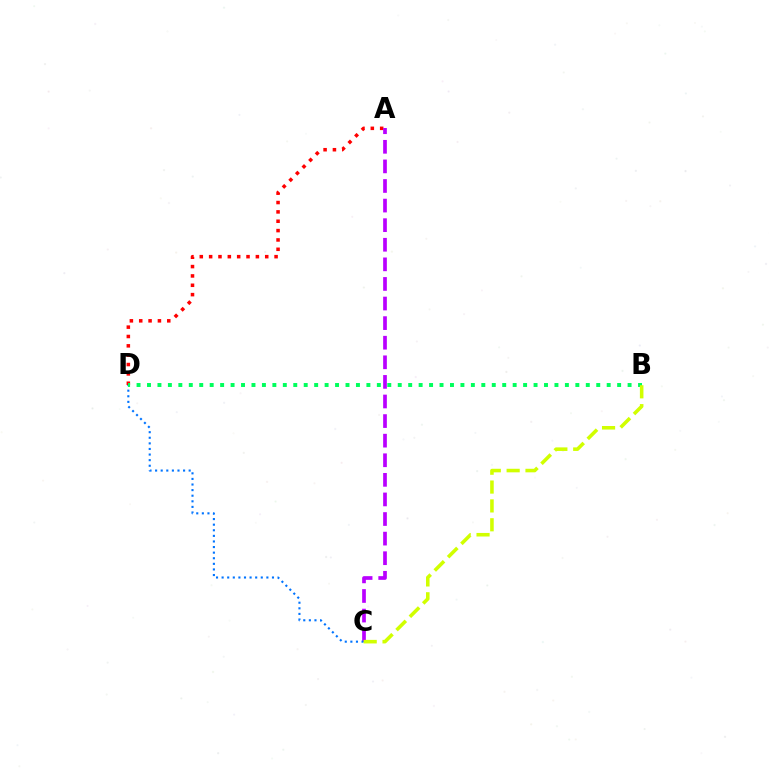{('A', 'D'): [{'color': '#ff0000', 'line_style': 'dotted', 'thickness': 2.54}], ('A', 'C'): [{'color': '#b900ff', 'line_style': 'dashed', 'thickness': 2.66}], ('C', 'D'): [{'color': '#0074ff', 'line_style': 'dotted', 'thickness': 1.52}], ('B', 'D'): [{'color': '#00ff5c', 'line_style': 'dotted', 'thickness': 2.84}], ('B', 'C'): [{'color': '#d1ff00', 'line_style': 'dashed', 'thickness': 2.56}]}